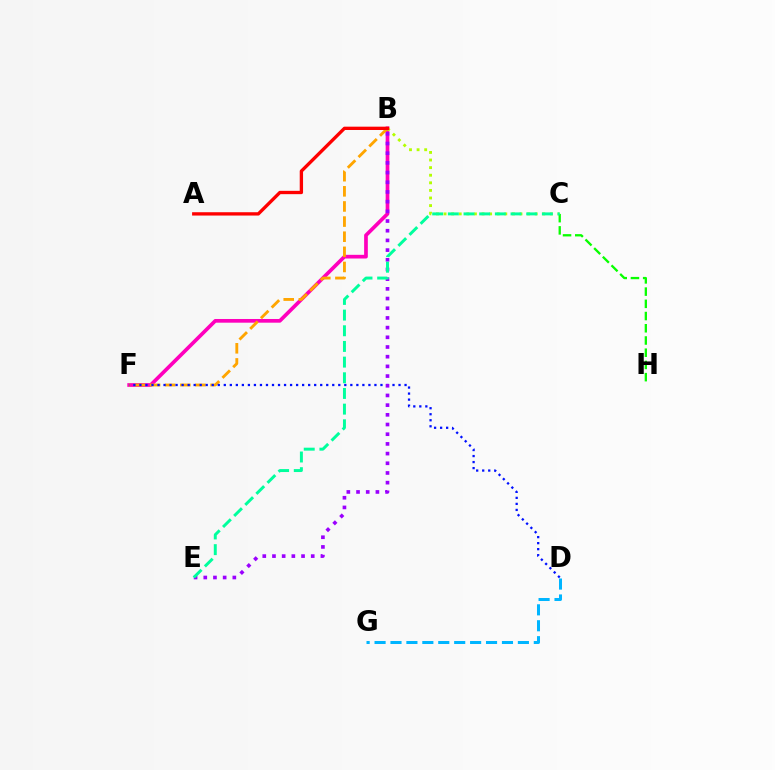{('B', 'F'): [{'color': '#ff00bd', 'line_style': 'solid', 'thickness': 2.66}, {'color': '#ffa500', 'line_style': 'dashed', 'thickness': 2.05}], ('B', 'C'): [{'color': '#b3ff00', 'line_style': 'dotted', 'thickness': 2.06}], ('D', 'F'): [{'color': '#0010ff', 'line_style': 'dotted', 'thickness': 1.64}], ('B', 'E'): [{'color': '#9b00ff', 'line_style': 'dotted', 'thickness': 2.63}], ('C', 'H'): [{'color': '#08ff00', 'line_style': 'dashed', 'thickness': 1.66}], ('D', 'G'): [{'color': '#00b5ff', 'line_style': 'dashed', 'thickness': 2.16}], ('A', 'B'): [{'color': '#ff0000', 'line_style': 'solid', 'thickness': 2.4}], ('C', 'E'): [{'color': '#00ff9d', 'line_style': 'dashed', 'thickness': 2.13}]}